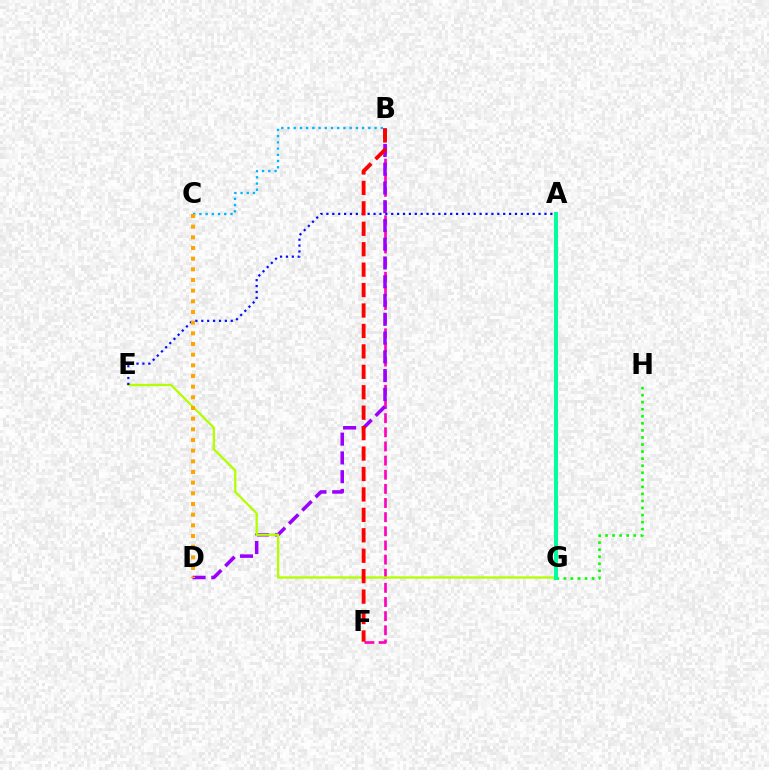{('B', 'F'): [{'color': '#ff00bd', 'line_style': 'dashed', 'thickness': 1.92}, {'color': '#ff0000', 'line_style': 'dashed', 'thickness': 2.78}], ('B', 'D'): [{'color': '#9b00ff', 'line_style': 'dashed', 'thickness': 2.55}], ('E', 'G'): [{'color': '#b3ff00', 'line_style': 'solid', 'thickness': 1.66}], ('A', 'E'): [{'color': '#0010ff', 'line_style': 'dotted', 'thickness': 1.6}], ('G', 'H'): [{'color': '#08ff00', 'line_style': 'dotted', 'thickness': 1.92}], ('A', 'G'): [{'color': '#00ff9d', 'line_style': 'solid', 'thickness': 2.88}], ('B', 'C'): [{'color': '#00b5ff', 'line_style': 'dotted', 'thickness': 1.69}], ('C', 'D'): [{'color': '#ffa500', 'line_style': 'dotted', 'thickness': 2.9}]}